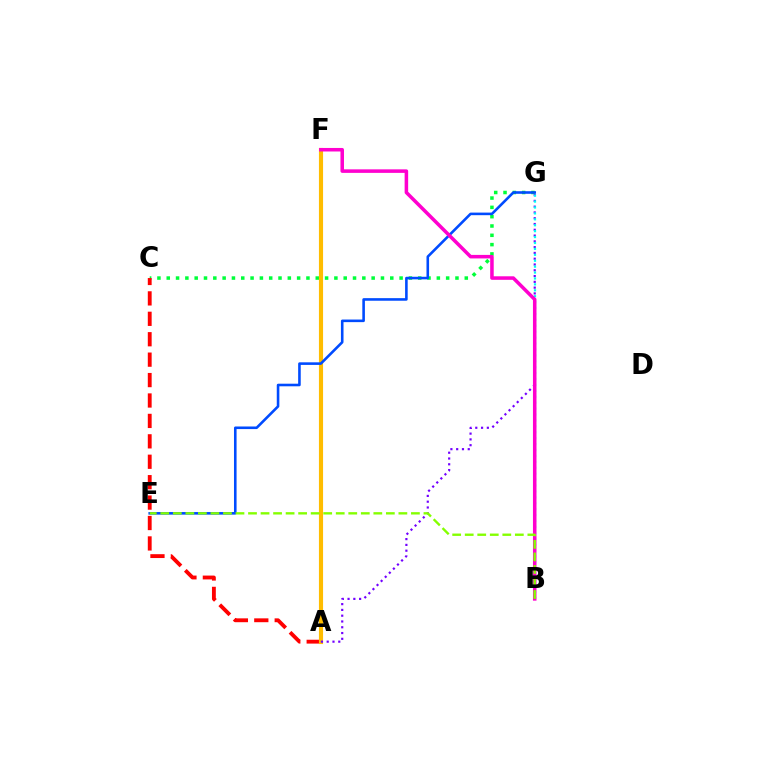{('C', 'G'): [{'color': '#00ff39', 'line_style': 'dotted', 'thickness': 2.53}], ('A', 'C'): [{'color': '#ff0000', 'line_style': 'dashed', 'thickness': 2.77}], ('A', 'F'): [{'color': '#ffbd00', 'line_style': 'solid', 'thickness': 2.98}], ('A', 'G'): [{'color': '#7200ff', 'line_style': 'dotted', 'thickness': 1.57}], ('B', 'G'): [{'color': '#00fff6', 'line_style': 'dotted', 'thickness': 1.61}], ('E', 'G'): [{'color': '#004bff', 'line_style': 'solid', 'thickness': 1.87}], ('B', 'F'): [{'color': '#ff00cf', 'line_style': 'solid', 'thickness': 2.54}], ('B', 'E'): [{'color': '#84ff00', 'line_style': 'dashed', 'thickness': 1.7}]}